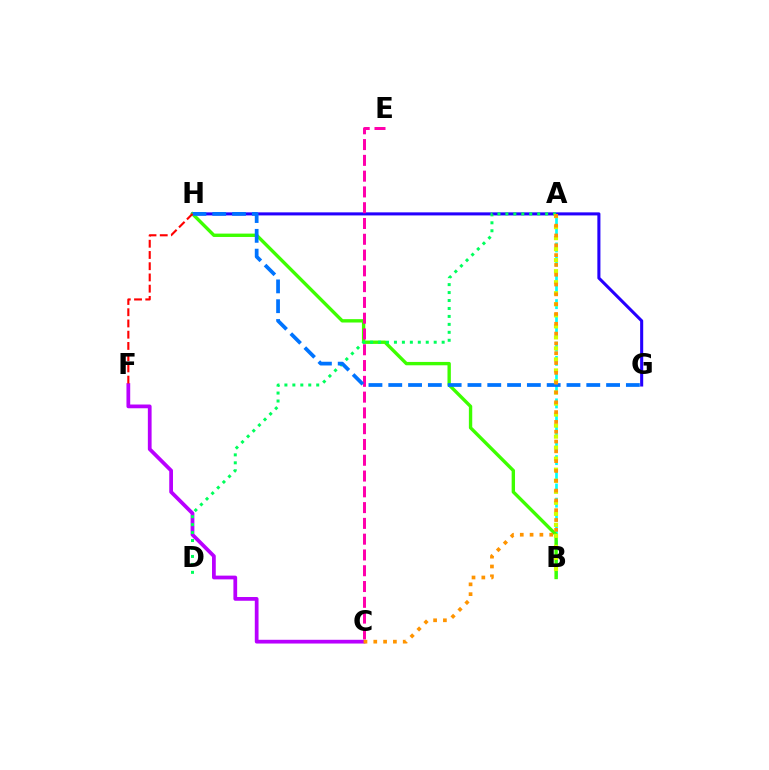{('G', 'H'): [{'color': '#2500ff', 'line_style': 'solid', 'thickness': 2.2}, {'color': '#0074ff', 'line_style': 'dashed', 'thickness': 2.69}], ('A', 'B'): [{'color': '#00fff6', 'line_style': 'dashed', 'thickness': 1.93}, {'color': '#d1ff00', 'line_style': 'dotted', 'thickness': 3.0}], ('B', 'H'): [{'color': '#3dff00', 'line_style': 'solid', 'thickness': 2.42}], ('C', 'F'): [{'color': '#b900ff', 'line_style': 'solid', 'thickness': 2.7}], ('A', 'D'): [{'color': '#00ff5c', 'line_style': 'dotted', 'thickness': 2.16}], ('C', 'E'): [{'color': '#ff00ac', 'line_style': 'dashed', 'thickness': 2.14}], ('F', 'H'): [{'color': '#ff0000', 'line_style': 'dashed', 'thickness': 1.53}], ('A', 'C'): [{'color': '#ff9400', 'line_style': 'dotted', 'thickness': 2.67}]}